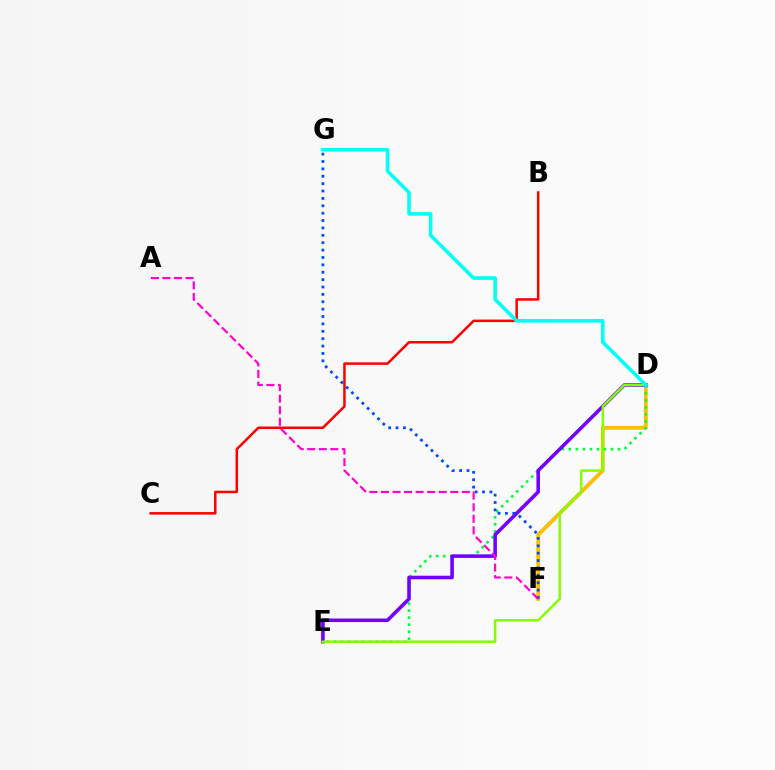{('D', 'F'): [{'color': '#ffbd00', 'line_style': 'solid', 'thickness': 2.75}], ('B', 'C'): [{'color': '#ff0000', 'line_style': 'solid', 'thickness': 1.8}], ('D', 'E'): [{'color': '#00ff39', 'line_style': 'dotted', 'thickness': 1.91}, {'color': '#7200ff', 'line_style': 'solid', 'thickness': 2.57}, {'color': '#84ff00', 'line_style': 'solid', 'thickness': 1.76}], ('D', 'G'): [{'color': '#00fff6', 'line_style': 'solid', 'thickness': 2.58}], ('F', 'G'): [{'color': '#004bff', 'line_style': 'dotted', 'thickness': 2.01}], ('A', 'F'): [{'color': '#ff00cf', 'line_style': 'dashed', 'thickness': 1.57}]}